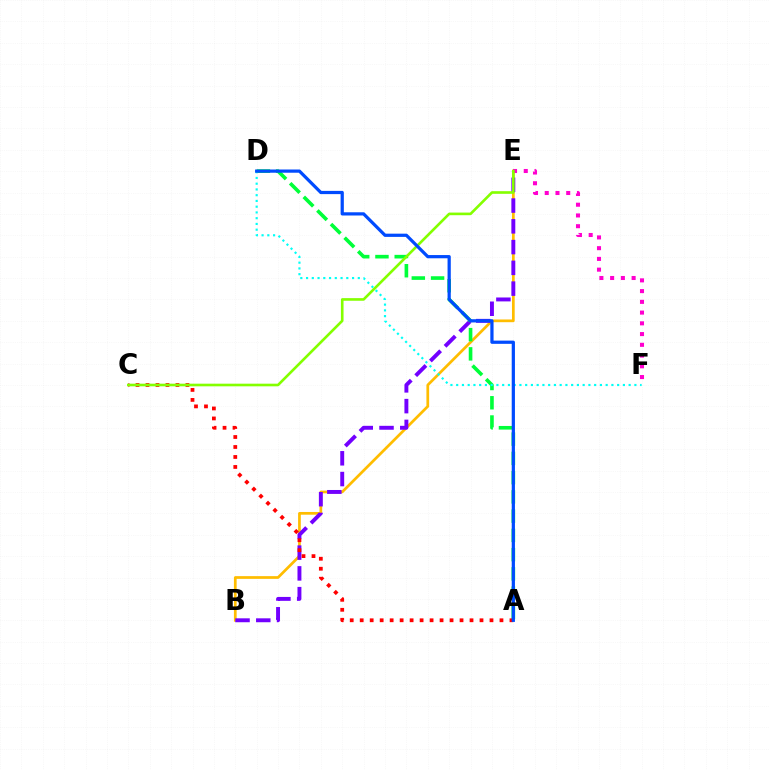{('B', 'E'): [{'color': '#ffbd00', 'line_style': 'solid', 'thickness': 1.96}, {'color': '#7200ff', 'line_style': 'dashed', 'thickness': 2.82}], ('E', 'F'): [{'color': '#ff00cf', 'line_style': 'dotted', 'thickness': 2.92}], ('A', 'D'): [{'color': '#00ff39', 'line_style': 'dashed', 'thickness': 2.62}, {'color': '#004bff', 'line_style': 'solid', 'thickness': 2.32}], ('A', 'C'): [{'color': '#ff0000', 'line_style': 'dotted', 'thickness': 2.71}], ('D', 'F'): [{'color': '#00fff6', 'line_style': 'dotted', 'thickness': 1.56}], ('C', 'E'): [{'color': '#84ff00', 'line_style': 'solid', 'thickness': 1.9}]}